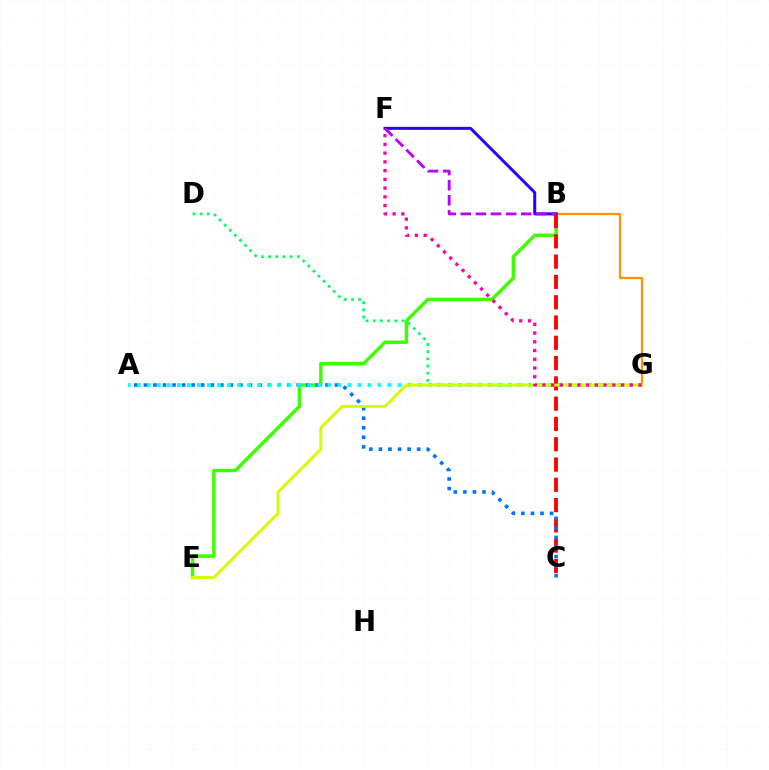{('B', 'G'): [{'color': '#ff9400', 'line_style': 'solid', 'thickness': 1.6}], ('B', 'E'): [{'color': '#3dff00', 'line_style': 'solid', 'thickness': 2.49}], ('B', 'F'): [{'color': '#2500ff', 'line_style': 'solid', 'thickness': 2.15}, {'color': '#b900ff', 'line_style': 'dashed', 'thickness': 2.05}], ('B', 'C'): [{'color': '#ff0000', 'line_style': 'dashed', 'thickness': 2.76}], ('A', 'C'): [{'color': '#0074ff', 'line_style': 'dotted', 'thickness': 2.6}], ('D', 'G'): [{'color': '#00ff5c', 'line_style': 'dotted', 'thickness': 1.95}], ('A', 'G'): [{'color': '#00fff6', 'line_style': 'dotted', 'thickness': 2.72}], ('E', 'G'): [{'color': '#d1ff00', 'line_style': 'solid', 'thickness': 2.12}], ('F', 'G'): [{'color': '#ff00ac', 'line_style': 'dotted', 'thickness': 2.37}]}